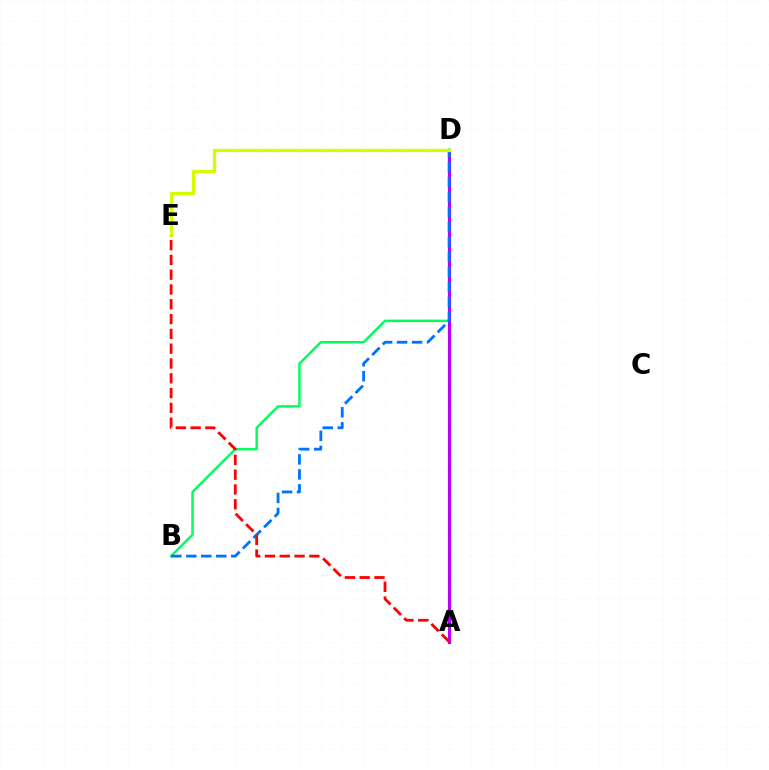{('B', 'D'): [{'color': '#00ff5c', 'line_style': 'solid', 'thickness': 1.77}, {'color': '#0074ff', 'line_style': 'dashed', 'thickness': 2.04}], ('A', 'D'): [{'color': '#b900ff', 'line_style': 'solid', 'thickness': 2.27}], ('D', 'E'): [{'color': '#d1ff00', 'line_style': 'solid', 'thickness': 2.34}], ('A', 'E'): [{'color': '#ff0000', 'line_style': 'dashed', 'thickness': 2.01}]}